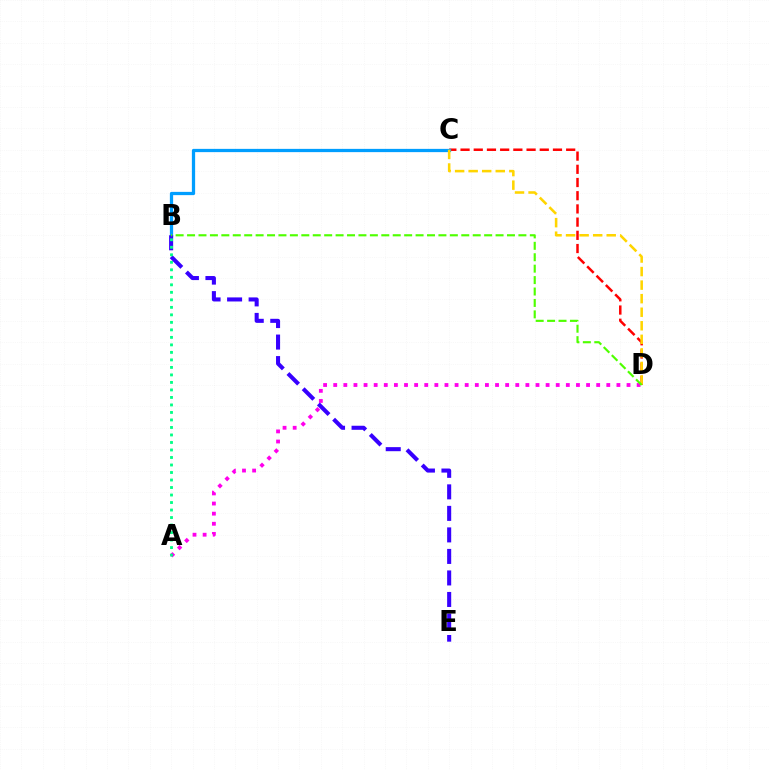{('C', 'D'): [{'color': '#ff0000', 'line_style': 'dashed', 'thickness': 1.79}, {'color': '#ffd500', 'line_style': 'dashed', 'thickness': 1.84}], ('B', 'C'): [{'color': '#009eff', 'line_style': 'solid', 'thickness': 2.35}], ('A', 'D'): [{'color': '#ff00ed', 'line_style': 'dotted', 'thickness': 2.75}], ('B', 'E'): [{'color': '#3700ff', 'line_style': 'dashed', 'thickness': 2.92}], ('B', 'D'): [{'color': '#4fff00', 'line_style': 'dashed', 'thickness': 1.55}], ('A', 'B'): [{'color': '#00ff86', 'line_style': 'dotted', 'thickness': 2.04}]}